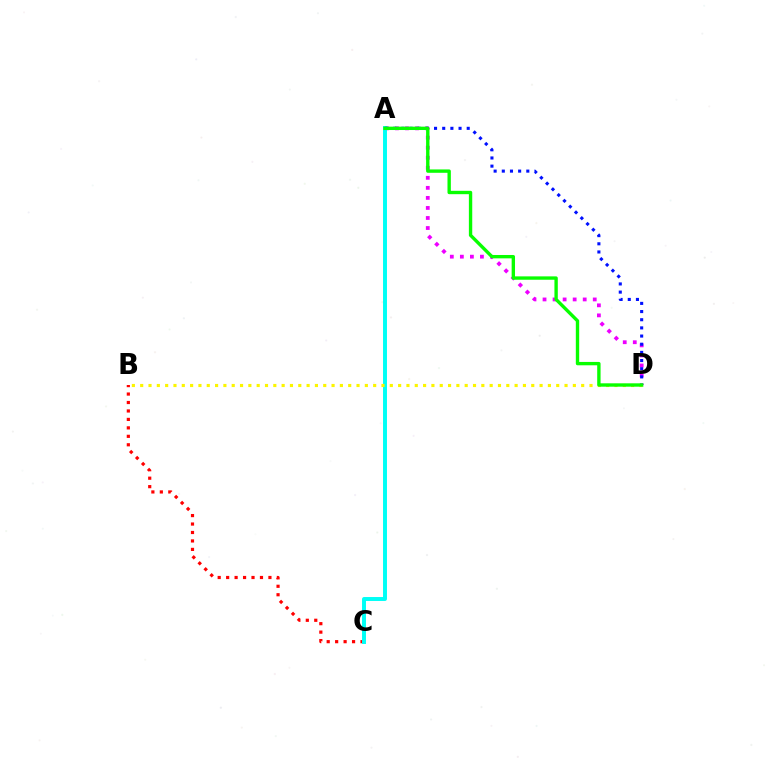{('A', 'D'): [{'color': '#ee00ff', 'line_style': 'dotted', 'thickness': 2.73}, {'color': '#0010ff', 'line_style': 'dotted', 'thickness': 2.22}, {'color': '#08ff00', 'line_style': 'solid', 'thickness': 2.42}], ('B', 'C'): [{'color': '#ff0000', 'line_style': 'dotted', 'thickness': 2.3}], ('A', 'C'): [{'color': '#00fff6', 'line_style': 'solid', 'thickness': 2.84}], ('B', 'D'): [{'color': '#fcf500', 'line_style': 'dotted', 'thickness': 2.26}]}